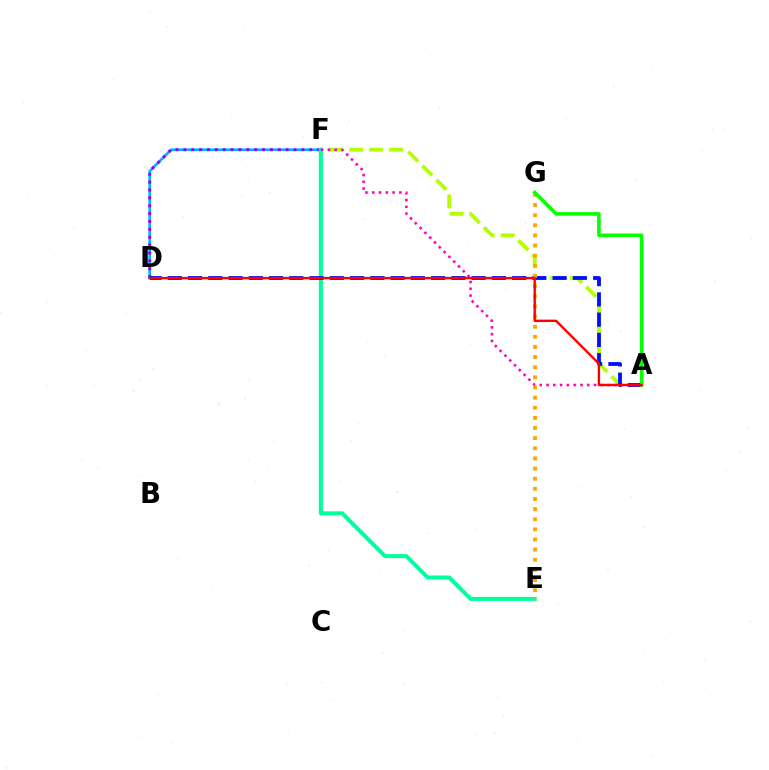{('D', 'F'): [{'color': '#00b5ff', 'line_style': 'solid', 'thickness': 1.93}, {'color': '#9b00ff', 'line_style': 'dotted', 'thickness': 2.14}], ('A', 'F'): [{'color': '#b3ff00', 'line_style': 'dashed', 'thickness': 2.71}, {'color': '#ff00bd', 'line_style': 'dotted', 'thickness': 1.84}], ('E', 'F'): [{'color': '#00ff9d', 'line_style': 'solid', 'thickness': 2.9}], ('A', 'D'): [{'color': '#0010ff', 'line_style': 'dashed', 'thickness': 2.75}, {'color': '#ff0000', 'line_style': 'solid', 'thickness': 1.73}], ('E', 'G'): [{'color': '#ffa500', 'line_style': 'dotted', 'thickness': 2.75}], ('A', 'G'): [{'color': '#08ff00', 'line_style': 'solid', 'thickness': 2.55}]}